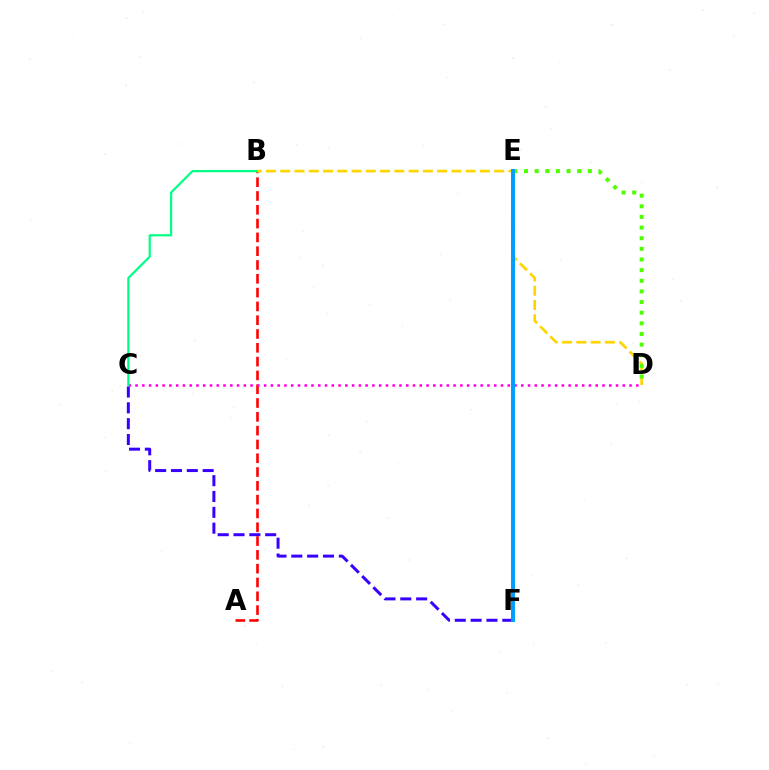{('C', 'F'): [{'color': '#3700ff', 'line_style': 'dashed', 'thickness': 2.15}], ('A', 'B'): [{'color': '#ff0000', 'line_style': 'dashed', 'thickness': 1.88}], ('B', 'D'): [{'color': '#ffd500', 'line_style': 'dashed', 'thickness': 1.94}], ('D', 'E'): [{'color': '#4fff00', 'line_style': 'dotted', 'thickness': 2.89}], ('C', 'D'): [{'color': '#ff00ed', 'line_style': 'dotted', 'thickness': 1.84}], ('B', 'C'): [{'color': '#00ff86', 'line_style': 'solid', 'thickness': 1.59}], ('E', 'F'): [{'color': '#009eff', 'line_style': 'solid', 'thickness': 2.85}]}